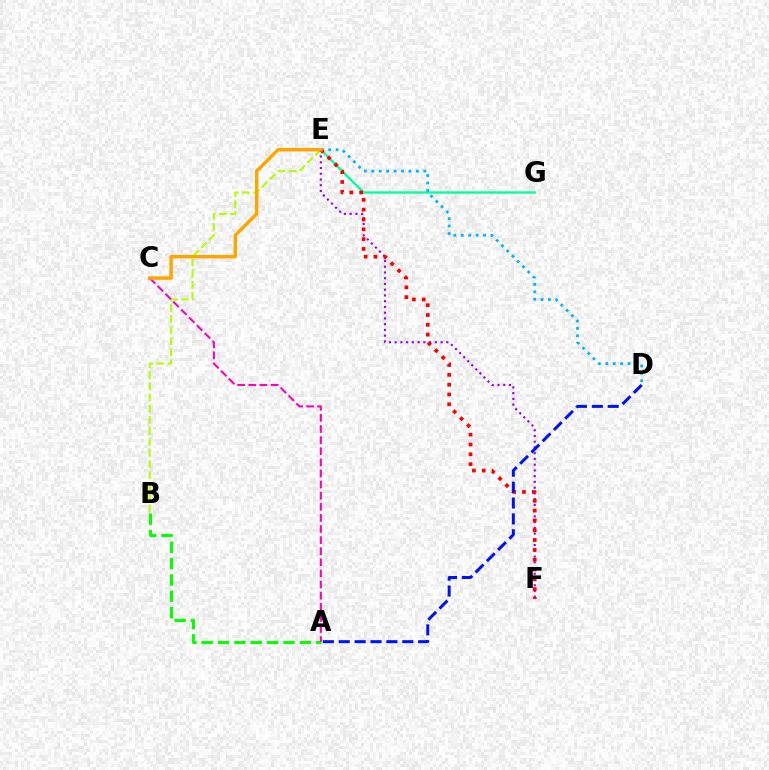{('B', 'E'): [{'color': '#b3ff00', 'line_style': 'dashed', 'thickness': 1.51}], ('E', 'F'): [{'color': '#9b00ff', 'line_style': 'dotted', 'thickness': 1.56}, {'color': '#ff0000', 'line_style': 'dotted', 'thickness': 2.67}], ('E', 'G'): [{'color': '#00ff9d', 'line_style': 'solid', 'thickness': 1.68}], ('D', 'E'): [{'color': '#00b5ff', 'line_style': 'dotted', 'thickness': 2.02}], ('A', 'B'): [{'color': '#08ff00', 'line_style': 'dashed', 'thickness': 2.22}], ('A', 'C'): [{'color': '#ff00bd', 'line_style': 'dashed', 'thickness': 1.51}], ('C', 'E'): [{'color': '#ffa500', 'line_style': 'solid', 'thickness': 2.48}], ('A', 'D'): [{'color': '#0010ff', 'line_style': 'dashed', 'thickness': 2.16}]}